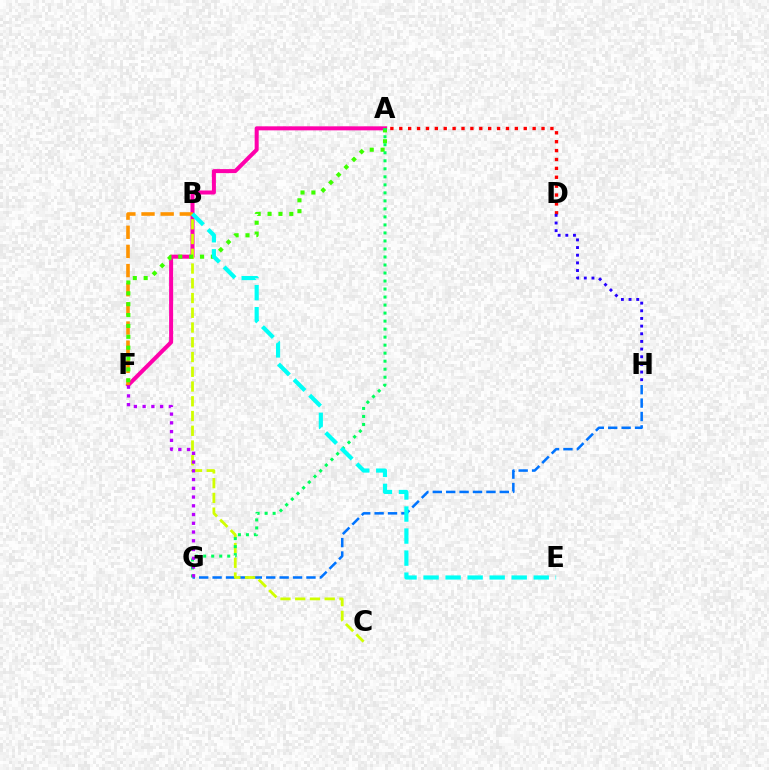{('A', 'F'): [{'color': '#ff00ac', 'line_style': 'solid', 'thickness': 2.89}, {'color': '#3dff00', 'line_style': 'dotted', 'thickness': 2.95}], ('G', 'H'): [{'color': '#0074ff', 'line_style': 'dashed', 'thickness': 1.82}], ('B', 'F'): [{'color': '#ff9400', 'line_style': 'dashed', 'thickness': 2.6}], ('B', 'C'): [{'color': '#d1ff00', 'line_style': 'dashed', 'thickness': 2.0}], ('A', 'G'): [{'color': '#00ff5c', 'line_style': 'dotted', 'thickness': 2.18}], ('F', 'G'): [{'color': '#b900ff', 'line_style': 'dotted', 'thickness': 2.38}], ('A', 'D'): [{'color': '#ff0000', 'line_style': 'dotted', 'thickness': 2.42}], ('D', 'H'): [{'color': '#2500ff', 'line_style': 'dotted', 'thickness': 2.08}], ('B', 'E'): [{'color': '#00fff6', 'line_style': 'dashed', 'thickness': 2.99}]}